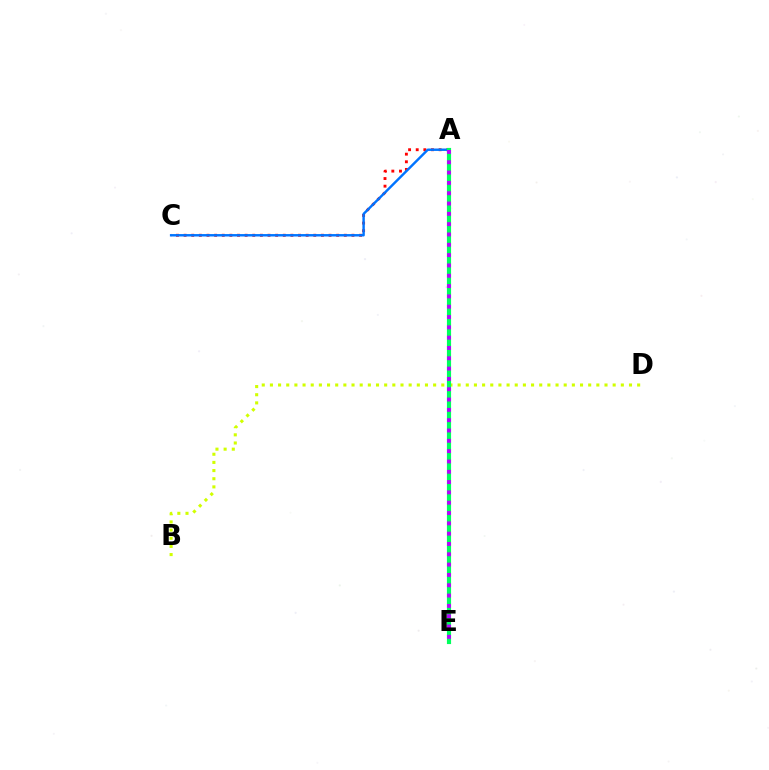{('B', 'D'): [{'color': '#d1ff00', 'line_style': 'dotted', 'thickness': 2.22}], ('A', 'C'): [{'color': '#ff0000', 'line_style': 'dotted', 'thickness': 2.07}, {'color': '#0074ff', 'line_style': 'solid', 'thickness': 1.74}], ('A', 'E'): [{'color': '#00ff5c', 'line_style': 'solid', 'thickness': 2.99}, {'color': '#b900ff', 'line_style': 'dotted', 'thickness': 2.8}]}